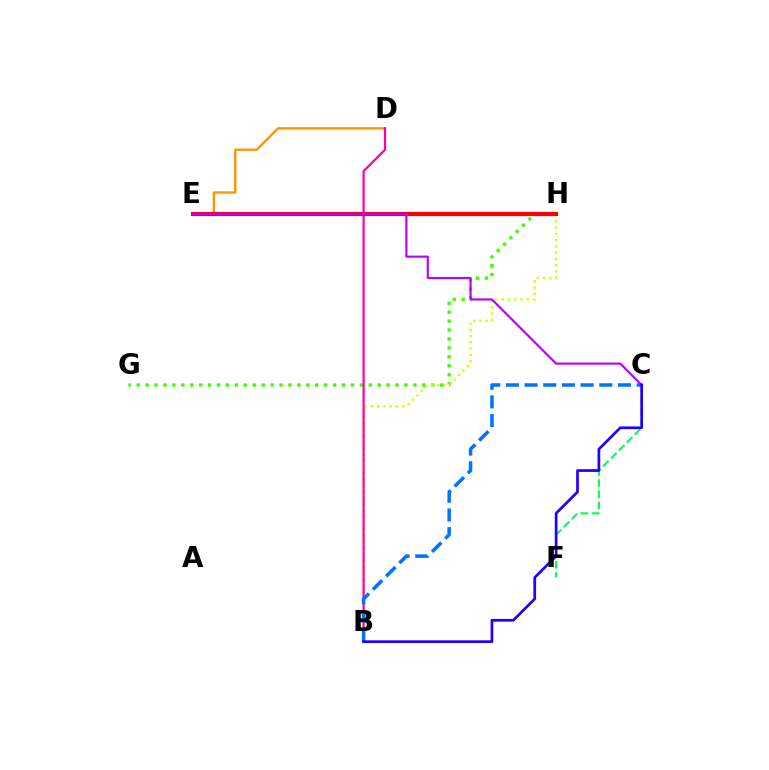{('C', 'F'): [{'color': '#00ff5c', 'line_style': 'dashed', 'thickness': 1.52}], ('G', 'H'): [{'color': '#3dff00', 'line_style': 'dotted', 'thickness': 2.42}], ('D', 'E'): [{'color': '#ff9400', 'line_style': 'solid', 'thickness': 1.7}], ('B', 'H'): [{'color': '#d1ff00', 'line_style': 'dotted', 'thickness': 1.7}], ('E', 'H'): [{'color': '#00fff6', 'line_style': 'dashed', 'thickness': 1.88}, {'color': '#ff0000', 'line_style': 'solid', 'thickness': 2.99}], ('B', 'D'): [{'color': '#ff00ac', 'line_style': 'solid', 'thickness': 1.61}], ('B', 'C'): [{'color': '#0074ff', 'line_style': 'dashed', 'thickness': 2.54}, {'color': '#2500ff', 'line_style': 'solid', 'thickness': 1.96}], ('C', 'E'): [{'color': '#b900ff', 'line_style': 'solid', 'thickness': 1.55}]}